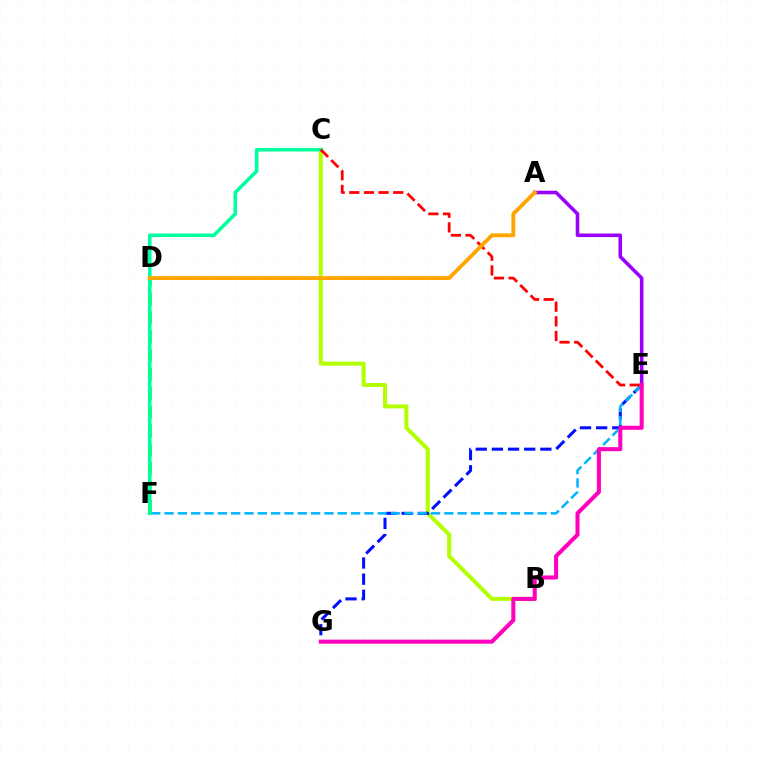{('B', 'C'): [{'color': '#b3ff00', 'line_style': 'solid', 'thickness': 2.89}], ('E', 'G'): [{'color': '#0010ff', 'line_style': 'dashed', 'thickness': 2.2}, {'color': '#ff00bd', 'line_style': 'solid', 'thickness': 2.91}], ('E', 'F'): [{'color': '#00b5ff', 'line_style': 'dashed', 'thickness': 1.81}], ('D', 'F'): [{'color': '#08ff00', 'line_style': 'dashed', 'thickness': 2.56}], ('C', 'F'): [{'color': '#00ff9d', 'line_style': 'solid', 'thickness': 2.56}], ('A', 'E'): [{'color': '#9b00ff', 'line_style': 'solid', 'thickness': 2.57}], ('C', 'E'): [{'color': '#ff0000', 'line_style': 'dashed', 'thickness': 1.99}], ('A', 'D'): [{'color': '#ffa500', 'line_style': 'solid', 'thickness': 2.79}]}